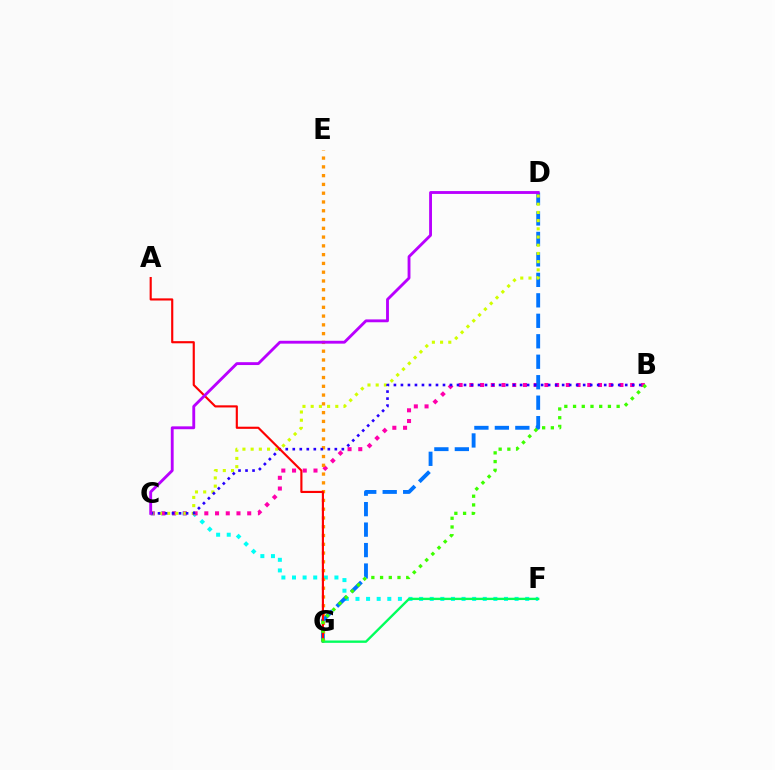{('C', 'F'): [{'color': '#00fff6', 'line_style': 'dotted', 'thickness': 2.88}], ('B', 'C'): [{'color': '#ff00ac', 'line_style': 'dotted', 'thickness': 2.91}, {'color': '#2500ff', 'line_style': 'dotted', 'thickness': 1.9}], ('D', 'G'): [{'color': '#0074ff', 'line_style': 'dashed', 'thickness': 2.78}], ('E', 'G'): [{'color': '#ff9400', 'line_style': 'dotted', 'thickness': 2.38}], ('C', 'D'): [{'color': '#d1ff00', 'line_style': 'dotted', 'thickness': 2.23}, {'color': '#b900ff', 'line_style': 'solid', 'thickness': 2.06}], ('A', 'G'): [{'color': '#ff0000', 'line_style': 'solid', 'thickness': 1.54}], ('F', 'G'): [{'color': '#00ff5c', 'line_style': 'solid', 'thickness': 1.7}], ('B', 'G'): [{'color': '#3dff00', 'line_style': 'dotted', 'thickness': 2.37}]}